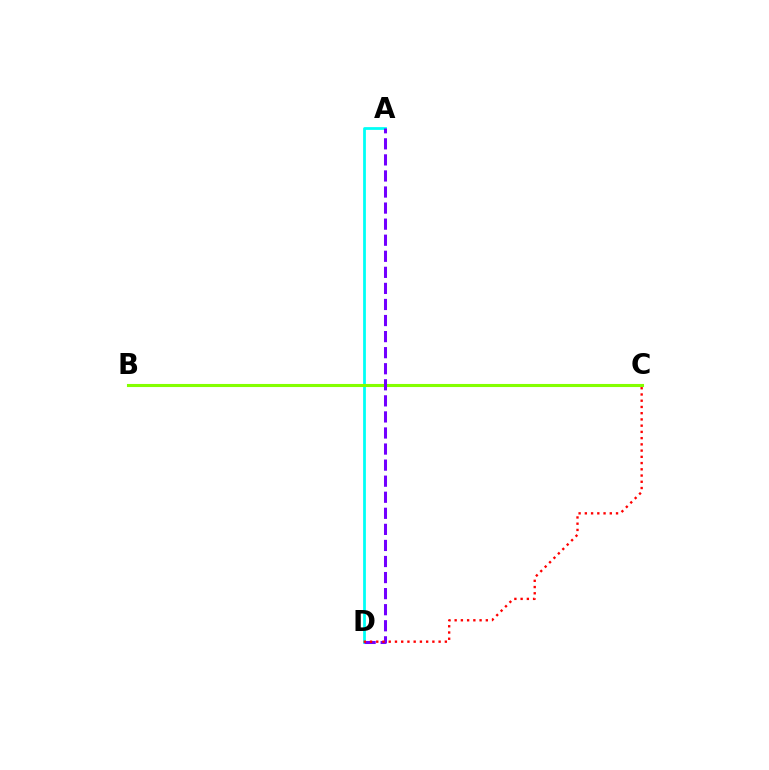{('A', 'D'): [{'color': '#00fff6', 'line_style': 'solid', 'thickness': 1.99}, {'color': '#7200ff', 'line_style': 'dashed', 'thickness': 2.18}], ('B', 'C'): [{'color': '#84ff00', 'line_style': 'solid', 'thickness': 2.22}], ('C', 'D'): [{'color': '#ff0000', 'line_style': 'dotted', 'thickness': 1.69}]}